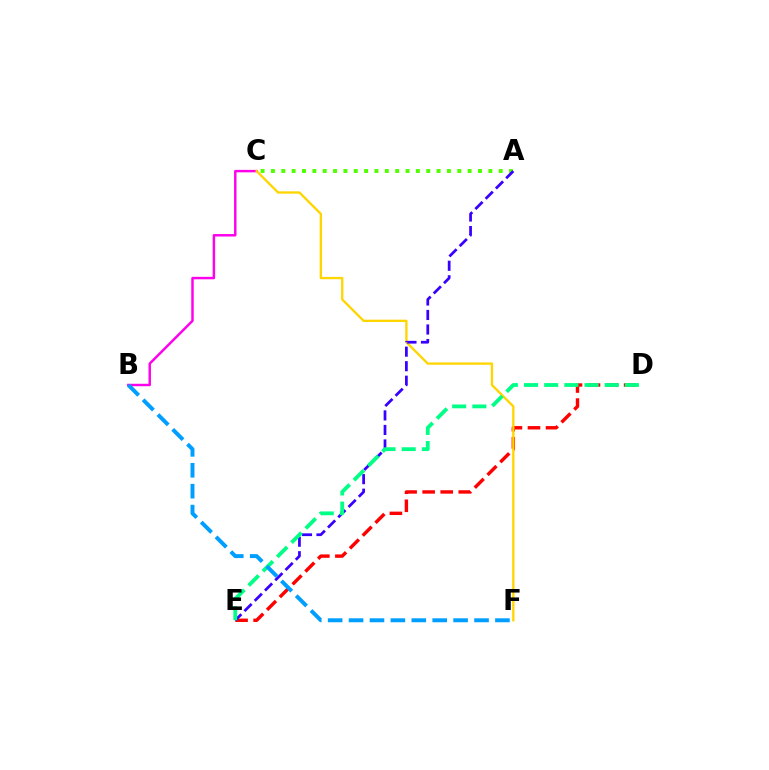{('B', 'C'): [{'color': '#ff00ed', 'line_style': 'solid', 'thickness': 1.77}], ('D', 'E'): [{'color': '#ff0000', 'line_style': 'dashed', 'thickness': 2.45}, {'color': '#00ff86', 'line_style': 'dashed', 'thickness': 2.74}], ('C', 'F'): [{'color': '#ffd500', 'line_style': 'solid', 'thickness': 1.67}], ('A', 'C'): [{'color': '#4fff00', 'line_style': 'dotted', 'thickness': 2.81}], ('A', 'E'): [{'color': '#3700ff', 'line_style': 'dashed', 'thickness': 1.97}], ('B', 'F'): [{'color': '#009eff', 'line_style': 'dashed', 'thickness': 2.84}]}